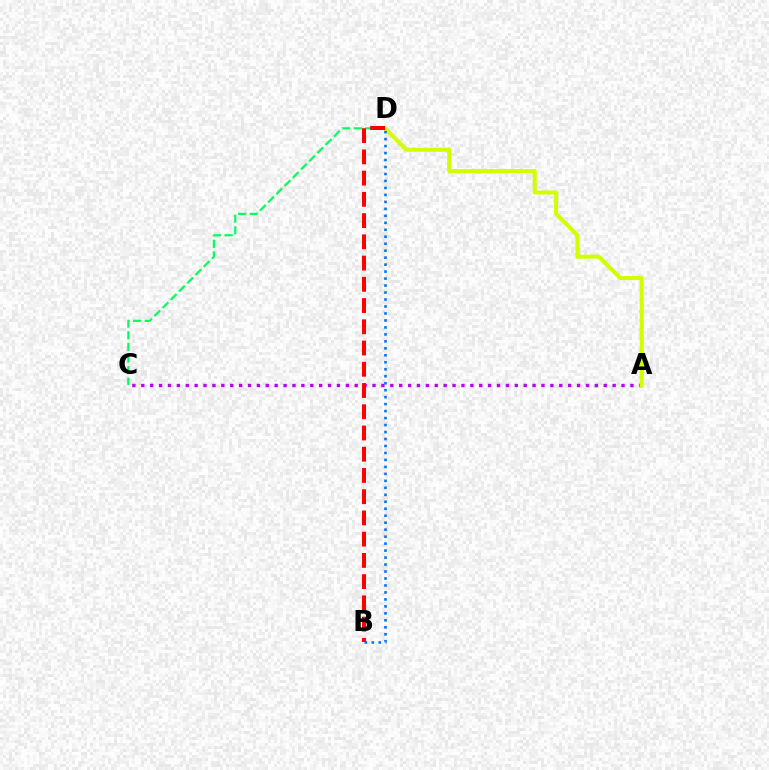{('A', 'C'): [{'color': '#b900ff', 'line_style': 'dotted', 'thickness': 2.42}], ('A', 'D'): [{'color': '#d1ff00', 'line_style': 'solid', 'thickness': 2.91}], ('C', 'D'): [{'color': '#00ff5c', 'line_style': 'dashed', 'thickness': 1.58}], ('B', 'D'): [{'color': '#0074ff', 'line_style': 'dotted', 'thickness': 1.89}, {'color': '#ff0000', 'line_style': 'dashed', 'thickness': 2.89}]}